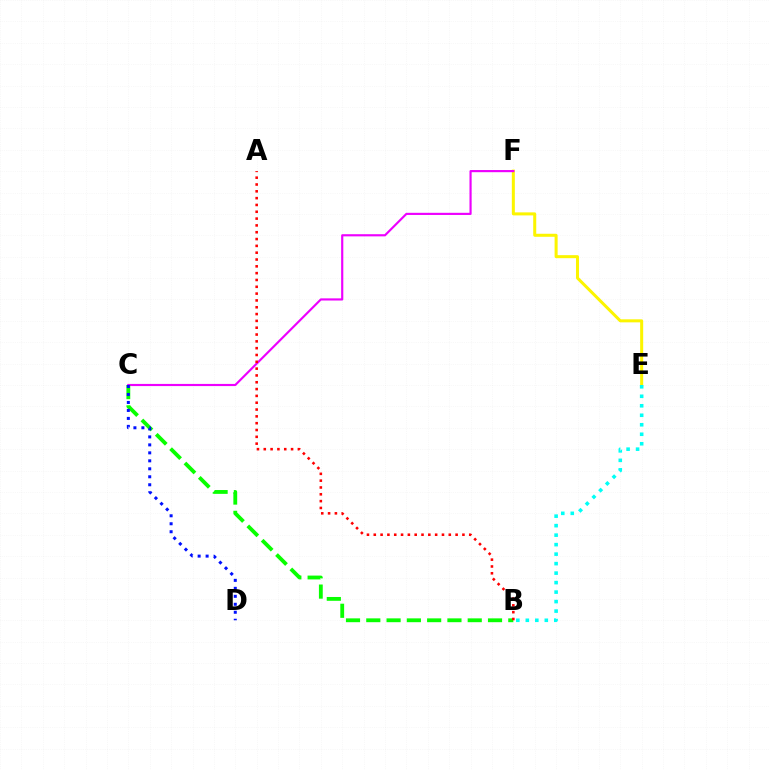{('E', 'F'): [{'color': '#fcf500', 'line_style': 'solid', 'thickness': 2.18}], ('C', 'F'): [{'color': '#ee00ff', 'line_style': 'solid', 'thickness': 1.55}], ('B', 'E'): [{'color': '#00fff6', 'line_style': 'dotted', 'thickness': 2.58}], ('B', 'C'): [{'color': '#08ff00', 'line_style': 'dashed', 'thickness': 2.76}], ('C', 'D'): [{'color': '#0010ff', 'line_style': 'dotted', 'thickness': 2.17}], ('A', 'B'): [{'color': '#ff0000', 'line_style': 'dotted', 'thickness': 1.85}]}